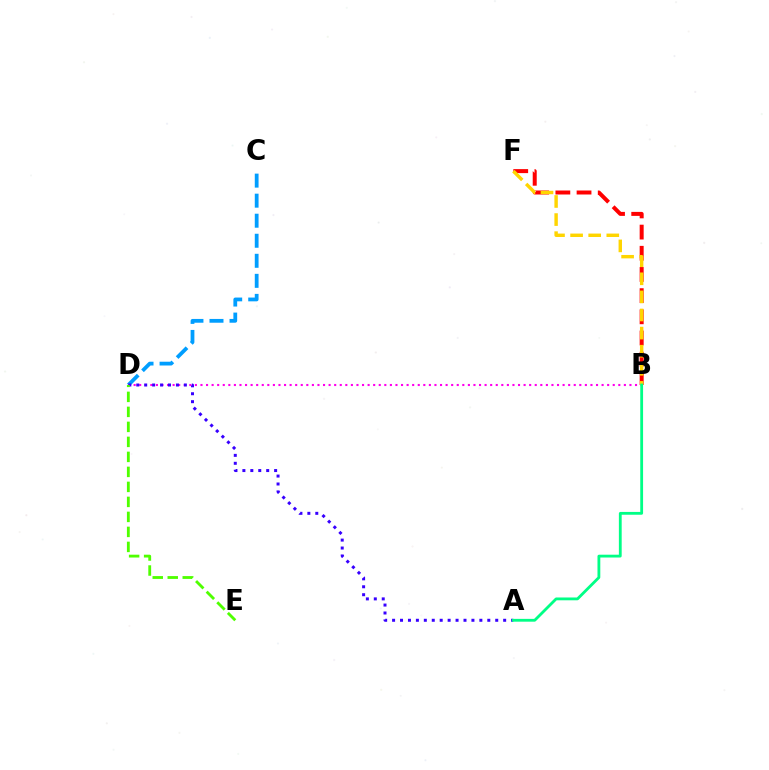{('C', 'D'): [{'color': '#009eff', 'line_style': 'dashed', 'thickness': 2.72}], ('B', 'F'): [{'color': '#ff0000', 'line_style': 'dashed', 'thickness': 2.88}, {'color': '#ffd500', 'line_style': 'dashed', 'thickness': 2.46}], ('B', 'D'): [{'color': '#ff00ed', 'line_style': 'dotted', 'thickness': 1.51}], ('A', 'D'): [{'color': '#3700ff', 'line_style': 'dotted', 'thickness': 2.16}], ('D', 'E'): [{'color': '#4fff00', 'line_style': 'dashed', 'thickness': 2.04}], ('A', 'B'): [{'color': '#00ff86', 'line_style': 'solid', 'thickness': 2.03}]}